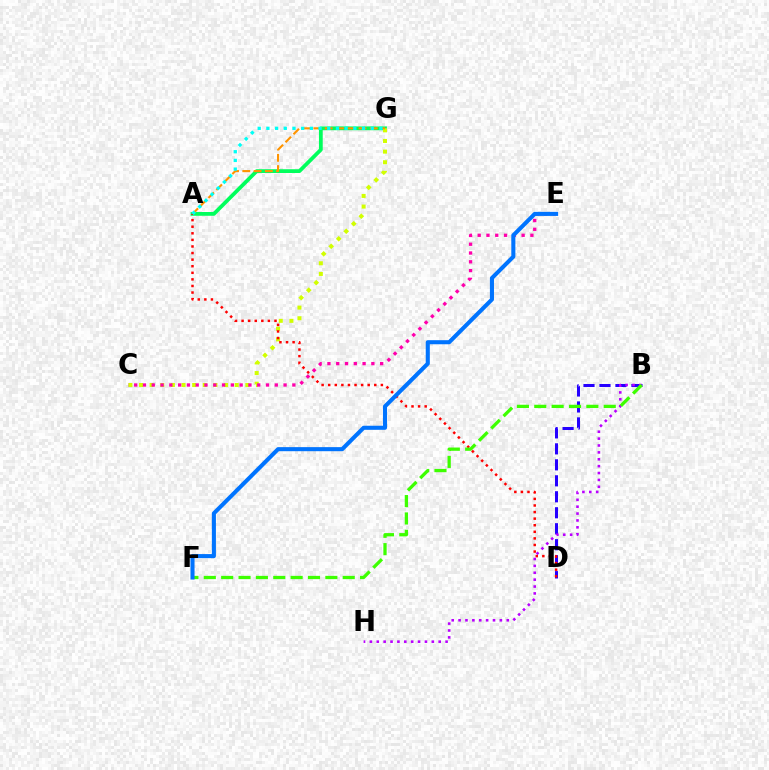{('A', 'G'): [{'color': '#00ff5c', 'line_style': 'solid', 'thickness': 2.72}, {'color': '#ff9400', 'line_style': 'dashed', 'thickness': 1.53}, {'color': '#00fff6', 'line_style': 'dotted', 'thickness': 2.36}], ('C', 'G'): [{'color': '#d1ff00', 'line_style': 'dotted', 'thickness': 2.89}], ('B', 'D'): [{'color': '#2500ff', 'line_style': 'dashed', 'thickness': 2.17}], ('C', 'E'): [{'color': '#ff00ac', 'line_style': 'dotted', 'thickness': 2.39}], ('B', 'H'): [{'color': '#b900ff', 'line_style': 'dotted', 'thickness': 1.87}], ('A', 'D'): [{'color': '#ff0000', 'line_style': 'dotted', 'thickness': 1.79}], ('B', 'F'): [{'color': '#3dff00', 'line_style': 'dashed', 'thickness': 2.36}], ('E', 'F'): [{'color': '#0074ff', 'line_style': 'solid', 'thickness': 2.93}]}